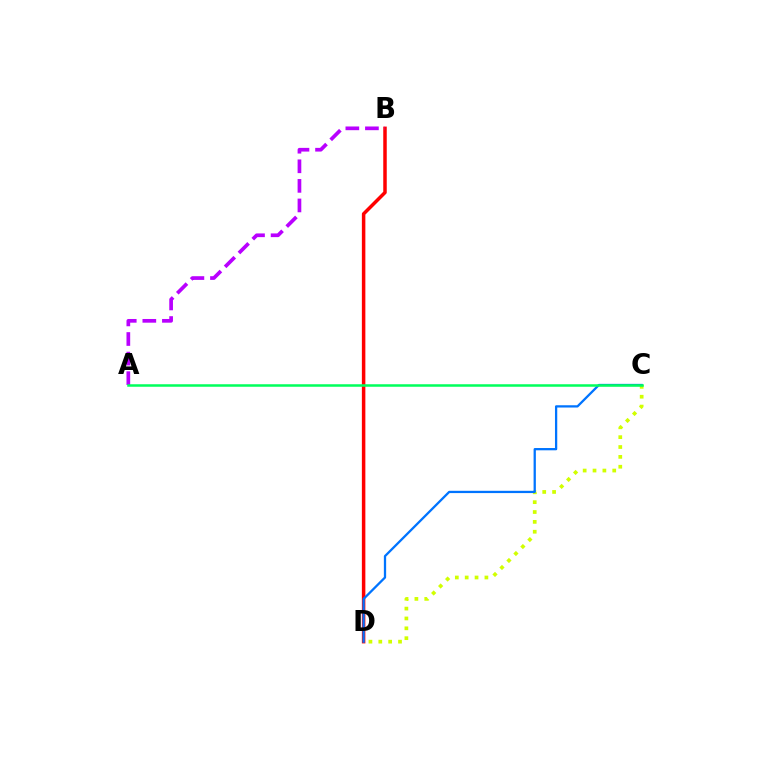{('B', 'D'): [{'color': '#ff0000', 'line_style': 'solid', 'thickness': 2.52}], ('C', 'D'): [{'color': '#d1ff00', 'line_style': 'dotted', 'thickness': 2.68}, {'color': '#0074ff', 'line_style': 'solid', 'thickness': 1.64}], ('A', 'B'): [{'color': '#b900ff', 'line_style': 'dashed', 'thickness': 2.66}], ('A', 'C'): [{'color': '#00ff5c', 'line_style': 'solid', 'thickness': 1.8}]}